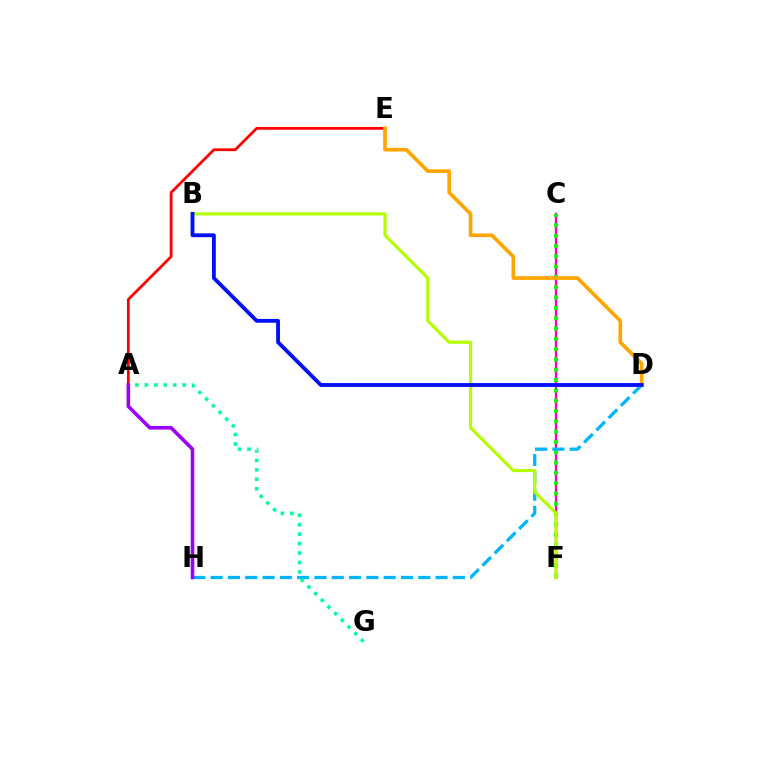{('C', 'F'): [{'color': '#ff00bd', 'line_style': 'solid', 'thickness': 1.69}, {'color': '#08ff00', 'line_style': 'dotted', 'thickness': 2.8}], ('A', 'E'): [{'color': '#ff0000', 'line_style': 'solid', 'thickness': 2.0}], ('D', 'H'): [{'color': '#00b5ff', 'line_style': 'dashed', 'thickness': 2.35}], ('B', 'F'): [{'color': '#b3ff00', 'line_style': 'solid', 'thickness': 2.28}], ('A', 'G'): [{'color': '#00ff9d', 'line_style': 'dotted', 'thickness': 2.57}], ('D', 'E'): [{'color': '#ffa500', 'line_style': 'solid', 'thickness': 2.65}], ('B', 'D'): [{'color': '#0010ff', 'line_style': 'solid', 'thickness': 2.77}], ('A', 'H'): [{'color': '#9b00ff', 'line_style': 'solid', 'thickness': 2.58}]}